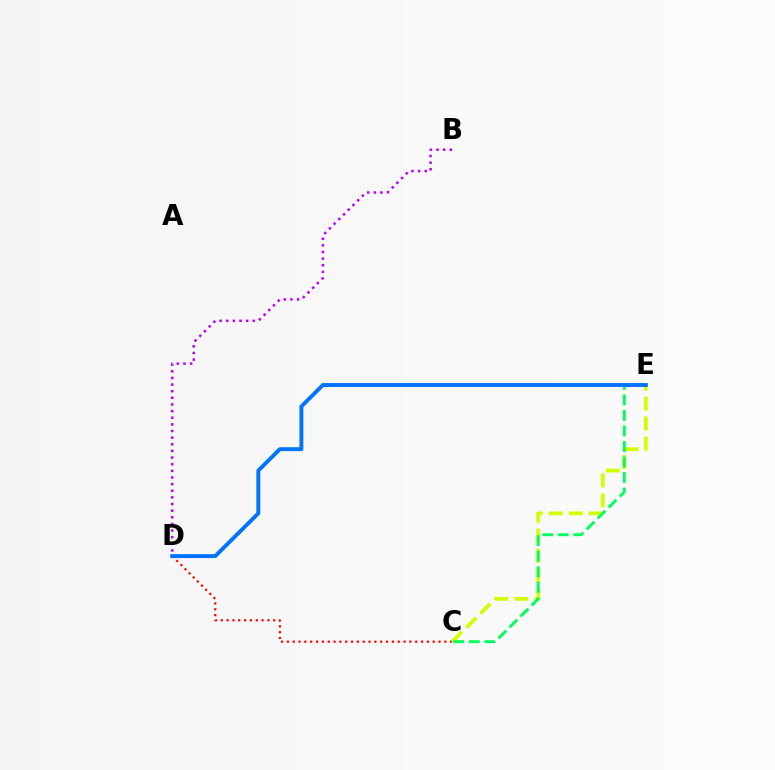{('C', 'D'): [{'color': '#ff0000', 'line_style': 'dotted', 'thickness': 1.58}], ('C', 'E'): [{'color': '#d1ff00', 'line_style': 'dashed', 'thickness': 2.72}, {'color': '#00ff5c', 'line_style': 'dashed', 'thickness': 2.11}], ('D', 'E'): [{'color': '#0074ff', 'line_style': 'solid', 'thickness': 2.82}], ('B', 'D'): [{'color': '#b900ff', 'line_style': 'dotted', 'thickness': 1.8}]}